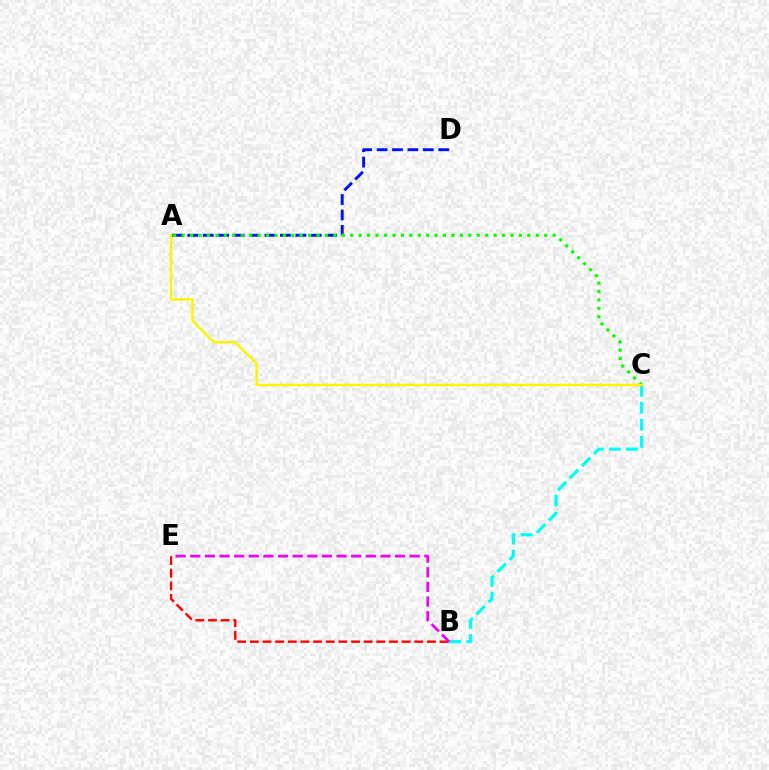{('B', 'E'): [{'color': '#ff0000', 'line_style': 'dashed', 'thickness': 1.72}, {'color': '#ee00ff', 'line_style': 'dashed', 'thickness': 1.99}], ('B', 'C'): [{'color': '#00fff6', 'line_style': 'dashed', 'thickness': 2.31}], ('A', 'D'): [{'color': '#0010ff', 'line_style': 'dashed', 'thickness': 2.1}], ('A', 'C'): [{'color': '#08ff00', 'line_style': 'dotted', 'thickness': 2.29}, {'color': '#fcf500', 'line_style': 'solid', 'thickness': 1.78}]}